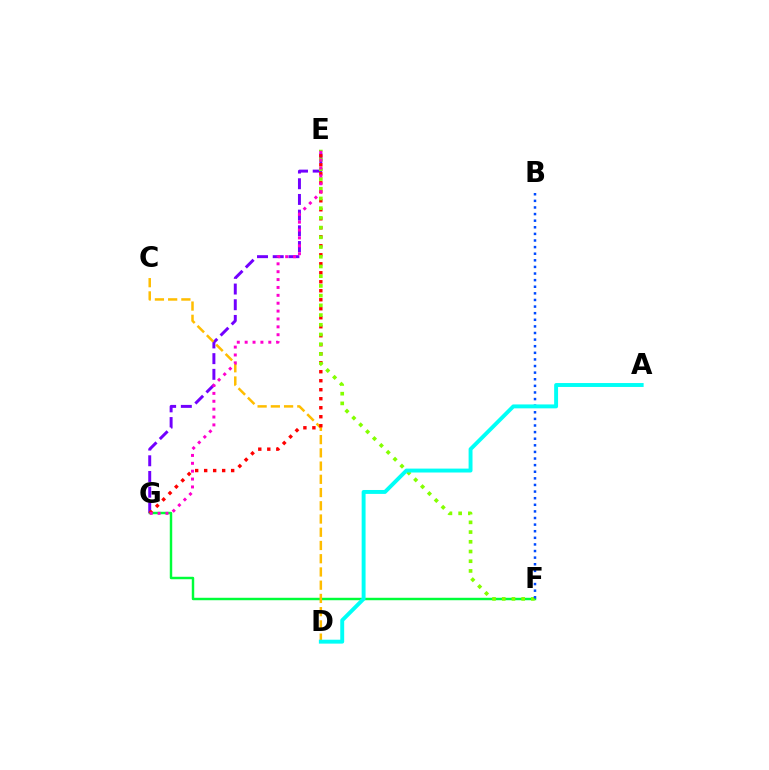{('E', 'G'): [{'color': '#7200ff', 'line_style': 'dashed', 'thickness': 2.13}, {'color': '#ff0000', 'line_style': 'dotted', 'thickness': 2.44}, {'color': '#ff00cf', 'line_style': 'dotted', 'thickness': 2.14}], ('F', 'G'): [{'color': '#00ff39', 'line_style': 'solid', 'thickness': 1.77}], ('C', 'D'): [{'color': '#ffbd00', 'line_style': 'dashed', 'thickness': 1.8}], ('E', 'F'): [{'color': '#84ff00', 'line_style': 'dotted', 'thickness': 2.64}], ('B', 'F'): [{'color': '#004bff', 'line_style': 'dotted', 'thickness': 1.8}], ('A', 'D'): [{'color': '#00fff6', 'line_style': 'solid', 'thickness': 2.82}]}